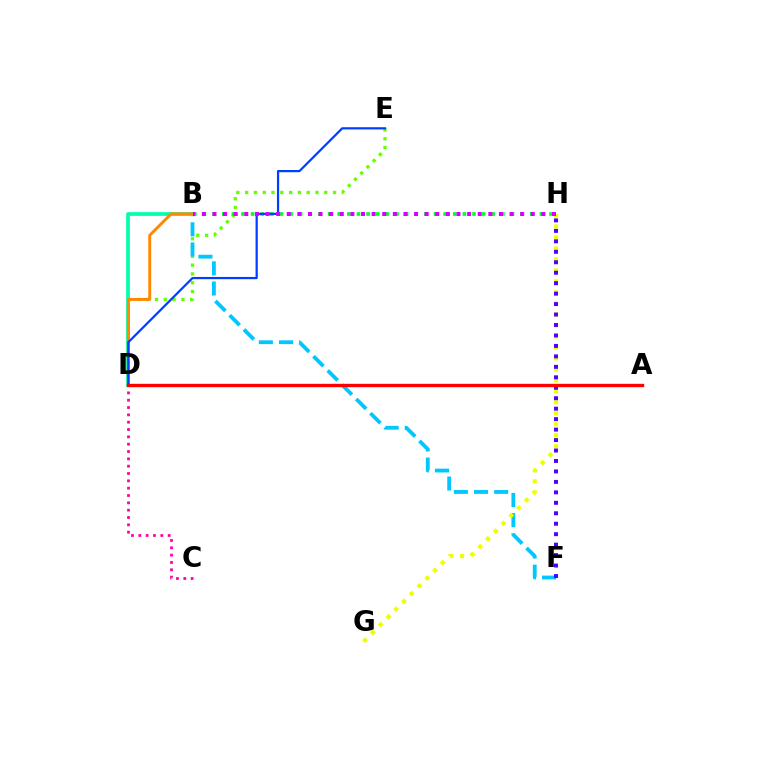{('D', 'E'): [{'color': '#66ff00', 'line_style': 'dotted', 'thickness': 2.39}, {'color': '#003fff', 'line_style': 'solid', 'thickness': 1.6}], ('B', 'F'): [{'color': '#00c7ff', 'line_style': 'dashed', 'thickness': 2.74}], ('G', 'H'): [{'color': '#eeff00', 'line_style': 'dotted', 'thickness': 2.98}], ('B', 'H'): [{'color': '#00ff27', 'line_style': 'dotted', 'thickness': 2.62}, {'color': '#d600ff', 'line_style': 'dotted', 'thickness': 2.88}], ('B', 'D'): [{'color': '#00ffaf', 'line_style': 'solid', 'thickness': 2.68}, {'color': '#ff8800', 'line_style': 'solid', 'thickness': 2.1}], ('C', 'D'): [{'color': '#ff00a0', 'line_style': 'dotted', 'thickness': 1.99}], ('F', 'H'): [{'color': '#4f00ff', 'line_style': 'dotted', 'thickness': 2.84}], ('A', 'D'): [{'color': '#ff0000', 'line_style': 'solid', 'thickness': 2.41}]}